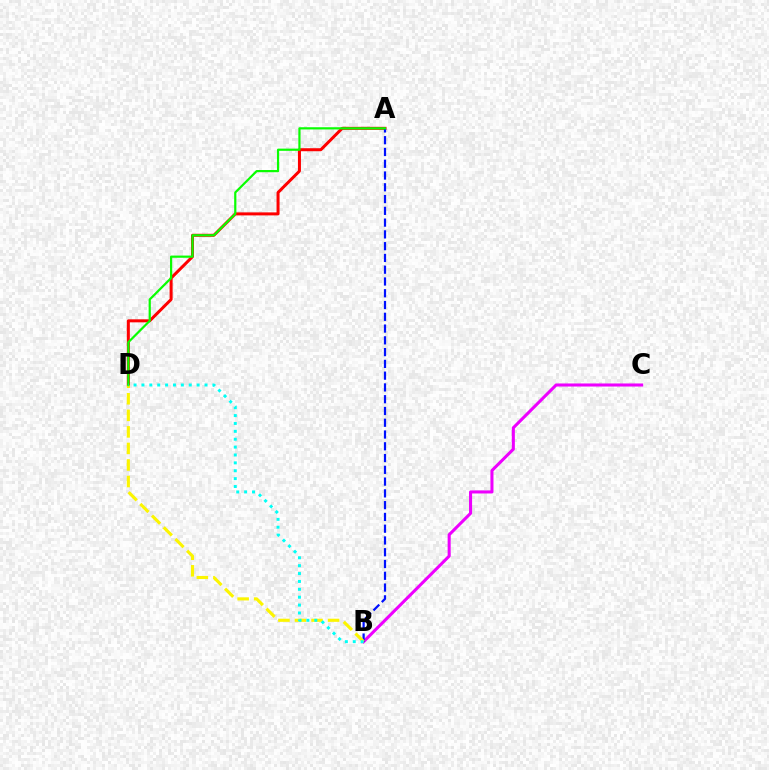{('B', 'C'): [{'color': '#ee00ff', 'line_style': 'solid', 'thickness': 2.21}], ('A', 'D'): [{'color': '#ff0000', 'line_style': 'solid', 'thickness': 2.17}, {'color': '#08ff00', 'line_style': 'solid', 'thickness': 1.58}], ('A', 'B'): [{'color': '#0010ff', 'line_style': 'dashed', 'thickness': 1.6}], ('B', 'D'): [{'color': '#fcf500', 'line_style': 'dashed', 'thickness': 2.25}, {'color': '#00fff6', 'line_style': 'dotted', 'thickness': 2.14}]}